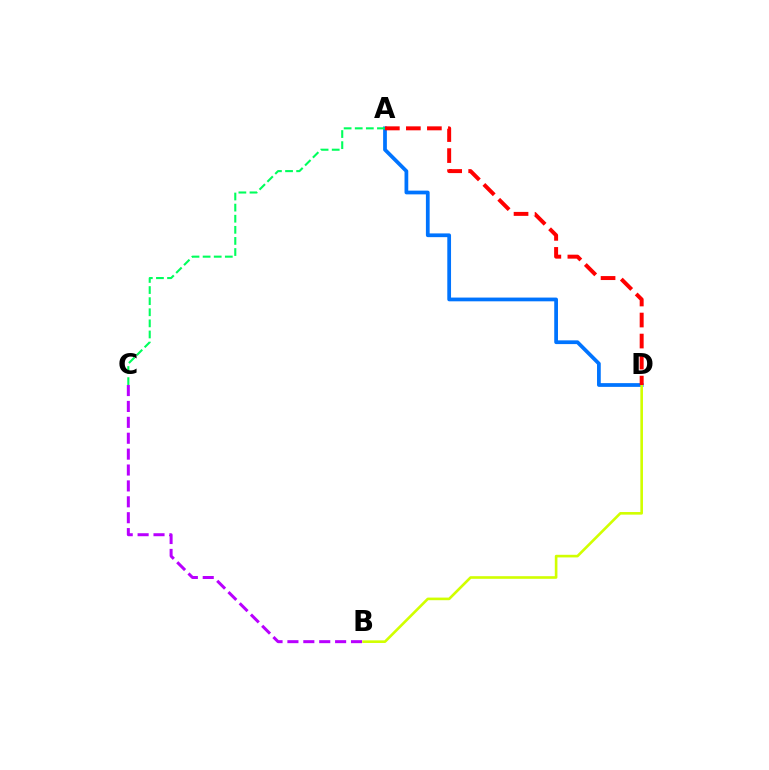{('B', 'C'): [{'color': '#b900ff', 'line_style': 'dashed', 'thickness': 2.16}], ('A', 'D'): [{'color': '#0074ff', 'line_style': 'solid', 'thickness': 2.69}, {'color': '#ff0000', 'line_style': 'dashed', 'thickness': 2.86}], ('A', 'C'): [{'color': '#00ff5c', 'line_style': 'dashed', 'thickness': 1.51}], ('B', 'D'): [{'color': '#d1ff00', 'line_style': 'solid', 'thickness': 1.89}]}